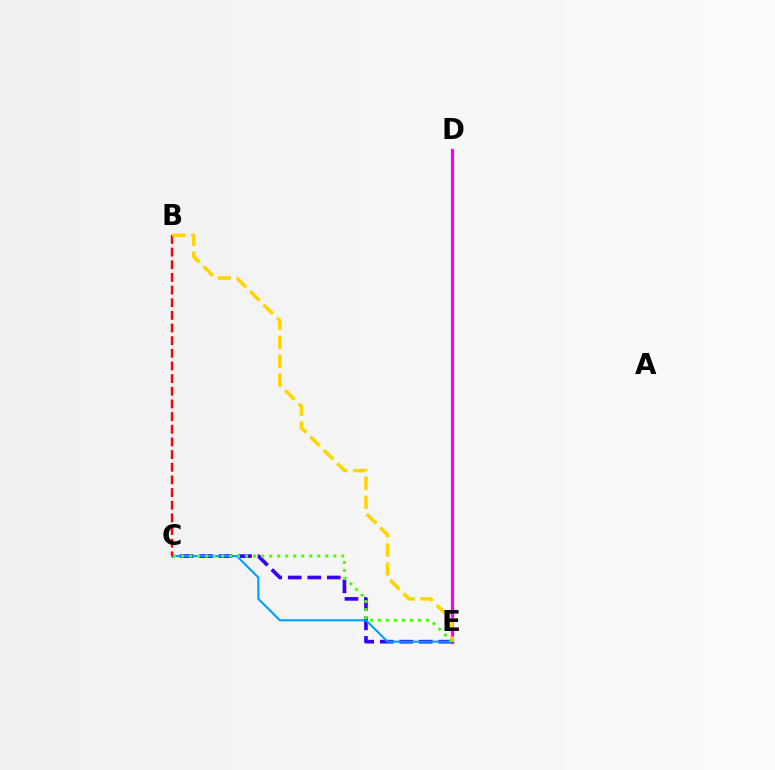{('C', 'E'): [{'color': '#3700ff', 'line_style': 'dashed', 'thickness': 2.65}, {'color': '#009eff', 'line_style': 'solid', 'thickness': 1.51}, {'color': '#4fff00', 'line_style': 'dotted', 'thickness': 2.18}], ('D', 'E'): [{'color': '#00ff86', 'line_style': 'solid', 'thickness': 1.86}, {'color': '#ff00ed', 'line_style': 'solid', 'thickness': 2.31}], ('B', 'C'): [{'color': '#ff0000', 'line_style': 'dashed', 'thickness': 1.72}], ('B', 'E'): [{'color': '#ffd500', 'line_style': 'dashed', 'thickness': 2.57}]}